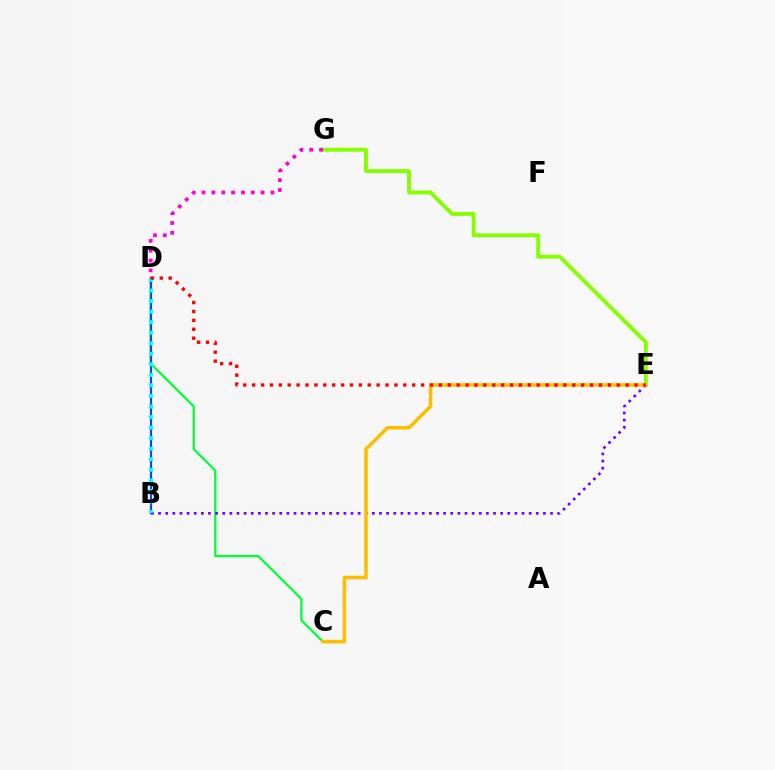{('E', 'G'): [{'color': '#84ff00', 'line_style': 'solid', 'thickness': 2.8}], ('C', 'D'): [{'color': '#00ff39', 'line_style': 'solid', 'thickness': 1.62}], ('D', 'G'): [{'color': '#ff00cf', 'line_style': 'dotted', 'thickness': 2.68}], ('B', 'D'): [{'color': '#004bff', 'line_style': 'solid', 'thickness': 1.54}, {'color': '#00fff6', 'line_style': 'dotted', 'thickness': 2.86}], ('B', 'E'): [{'color': '#7200ff', 'line_style': 'dotted', 'thickness': 1.94}], ('C', 'E'): [{'color': '#ffbd00', 'line_style': 'solid', 'thickness': 2.56}], ('D', 'E'): [{'color': '#ff0000', 'line_style': 'dotted', 'thickness': 2.42}]}